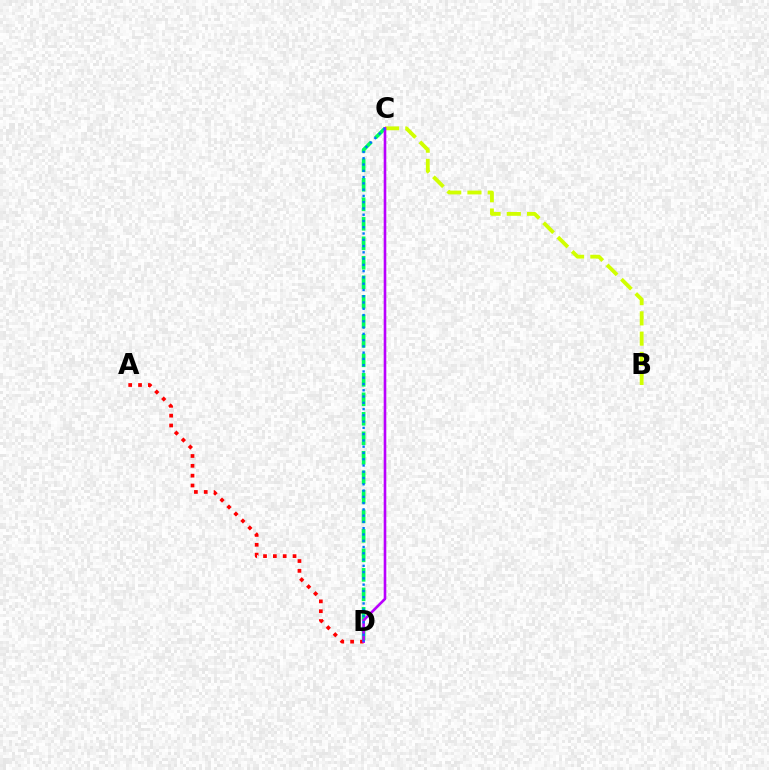{('B', 'C'): [{'color': '#d1ff00', 'line_style': 'dashed', 'thickness': 2.75}], ('C', 'D'): [{'color': '#00ff5c', 'line_style': 'dashed', 'thickness': 2.65}, {'color': '#b900ff', 'line_style': 'solid', 'thickness': 1.89}, {'color': '#0074ff', 'line_style': 'dotted', 'thickness': 1.7}], ('A', 'D'): [{'color': '#ff0000', 'line_style': 'dotted', 'thickness': 2.67}]}